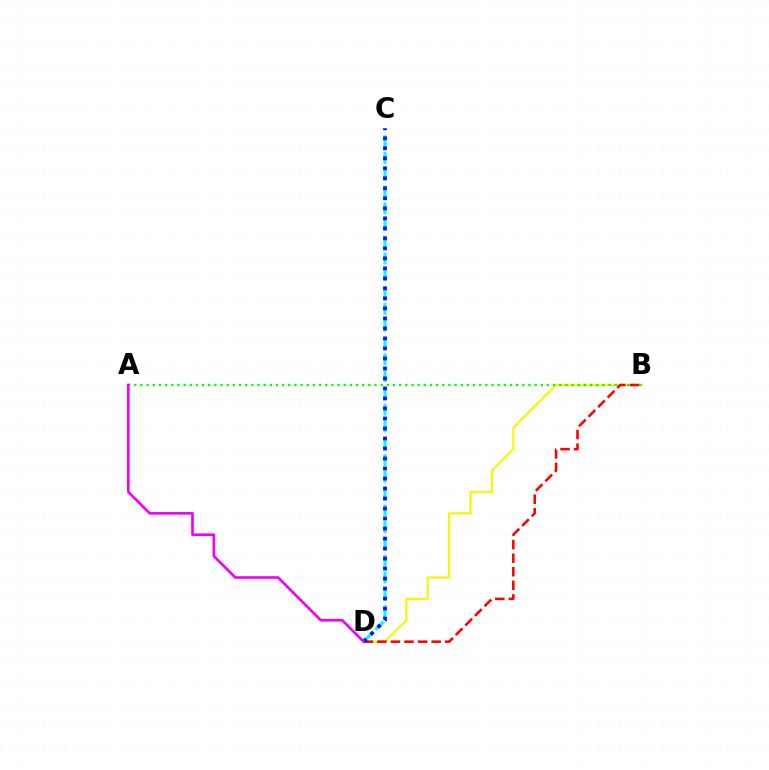{('B', 'D'): [{'color': '#fcf500', 'line_style': 'solid', 'thickness': 1.56}, {'color': '#ff0000', 'line_style': 'dashed', 'thickness': 1.84}], ('C', 'D'): [{'color': '#00fff6', 'line_style': 'dashed', 'thickness': 2.28}, {'color': '#0010ff', 'line_style': 'dotted', 'thickness': 2.72}], ('A', 'B'): [{'color': '#08ff00', 'line_style': 'dotted', 'thickness': 1.67}], ('A', 'D'): [{'color': '#ee00ff', 'line_style': 'solid', 'thickness': 1.9}]}